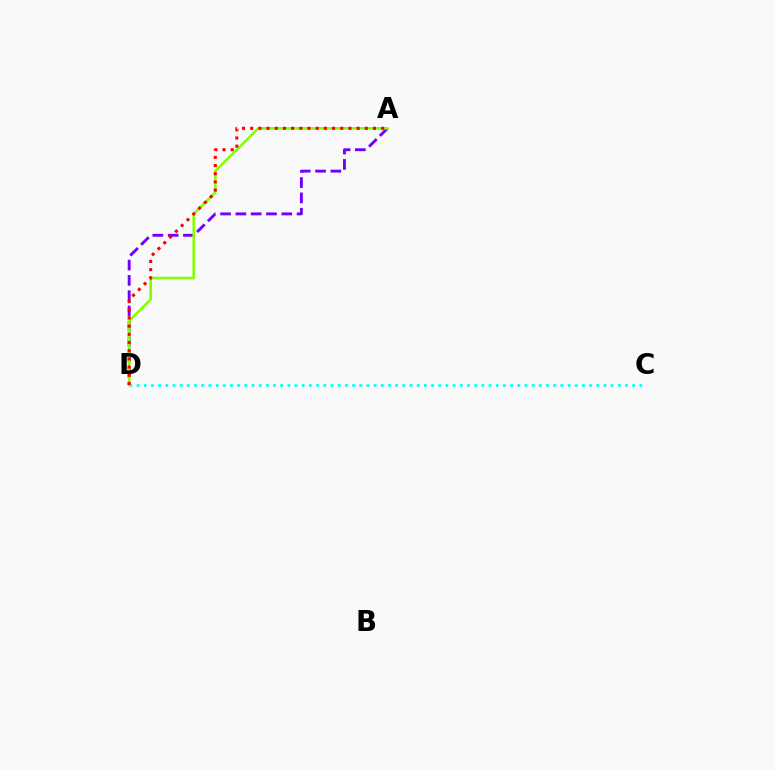{('A', 'D'): [{'color': '#7200ff', 'line_style': 'dashed', 'thickness': 2.08}, {'color': '#84ff00', 'line_style': 'solid', 'thickness': 1.88}, {'color': '#ff0000', 'line_style': 'dotted', 'thickness': 2.22}], ('C', 'D'): [{'color': '#00fff6', 'line_style': 'dotted', 'thickness': 1.95}]}